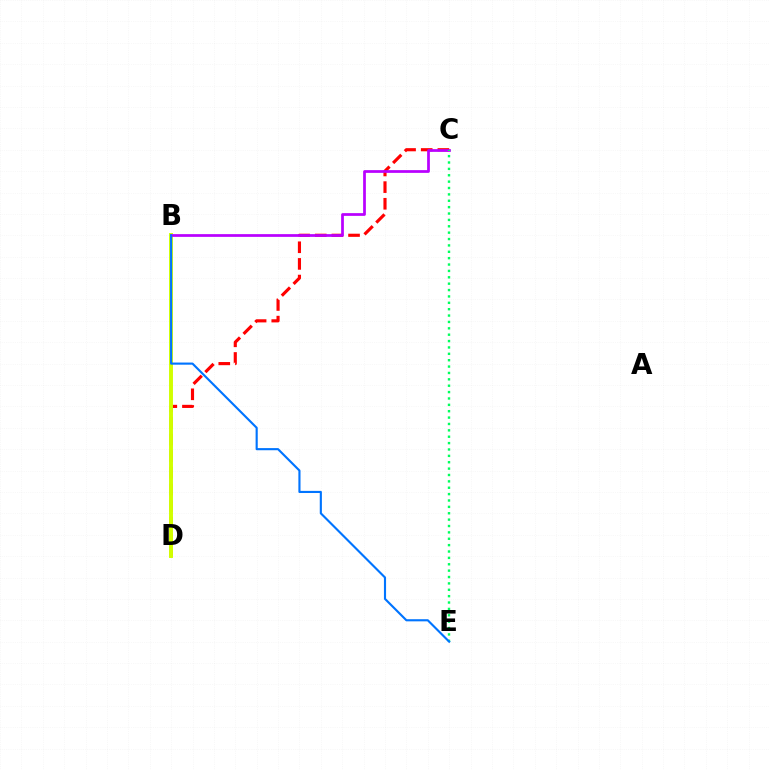{('C', 'D'): [{'color': '#ff0000', 'line_style': 'dashed', 'thickness': 2.26}], ('B', 'D'): [{'color': '#d1ff00', 'line_style': 'solid', 'thickness': 2.83}], ('B', 'C'): [{'color': '#b900ff', 'line_style': 'solid', 'thickness': 1.97}], ('C', 'E'): [{'color': '#00ff5c', 'line_style': 'dotted', 'thickness': 1.73}], ('B', 'E'): [{'color': '#0074ff', 'line_style': 'solid', 'thickness': 1.54}]}